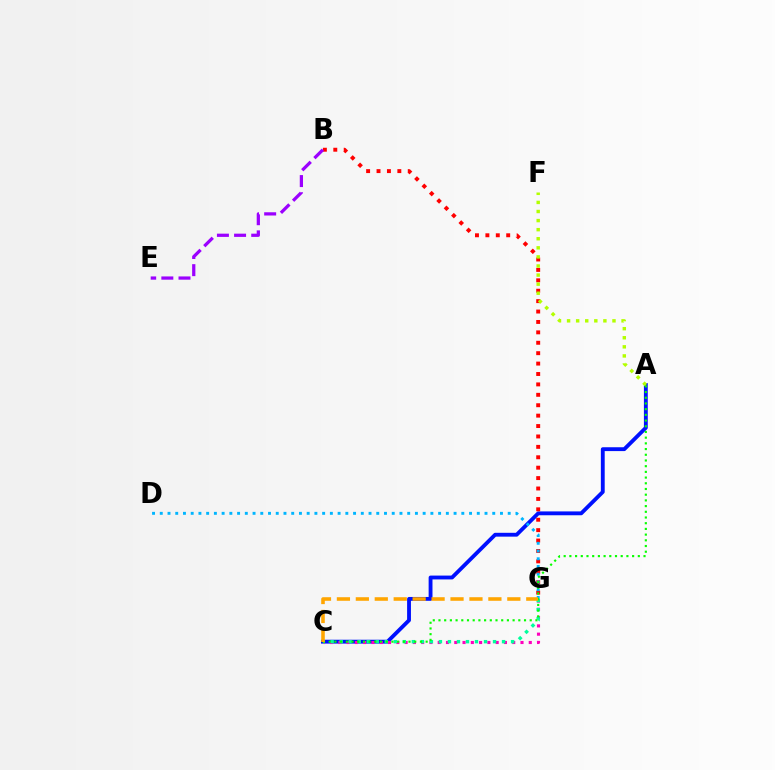{('A', 'C'): [{'color': '#0010ff', 'line_style': 'solid', 'thickness': 2.77}, {'color': '#08ff00', 'line_style': 'dotted', 'thickness': 1.55}], ('B', 'G'): [{'color': '#ff0000', 'line_style': 'dotted', 'thickness': 2.83}], ('C', 'G'): [{'color': '#ff00bd', 'line_style': 'dotted', 'thickness': 2.25}, {'color': '#00ff9d', 'line_style': 'dotted', 'thickness': 2.45}, {'color': '#ffa500', 'line_style': 'dashed', 'thickness': 2.57}], ('B', 'E'): [{'color': '#9b00ff', 'line_style': 'dashed', 'thickness': 2.33}], ('D', 'G'): [{'color': '#00b5ff', 'line_style': 'dotted', 'thickness': 2.1}], ('A', 'F'): [{'color': '#b3ff00', 'line_style': 'dotted', 'thickness': 2.47}]}